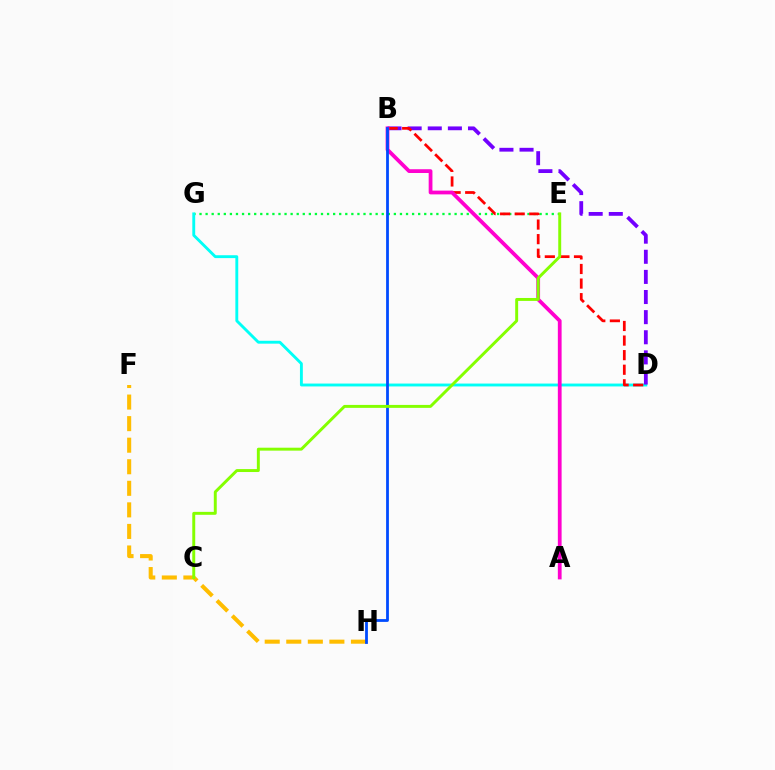{('E', 'G'): [{'color': '#00ff39', 'line_style': 'dotted', 'thickness': 1.65}], ('D', 'G'): [{'color': '#00fff6', 'line_style': 'solid', 'thickness': 2.07}], ('F', 'H'): [{'color': '#ffbd00', 'line_style': 'dashed', 'thickness': 2.93}], ('B', 'D'): [{'color': '#7200ff', 'line_style': 'dashed', 'thickness': 2.73}, {'color': '#ff0000', 'line_style': 'dashed', 'thickness': 1.98}], ('A', 'B'): [{'color': '#ff00cf', 'line_style': 'solid', 'thickness': 2.71}], ('B', 'H'): [{'color': '#004bff', 'line_style': 'solid', 'thickness': 2.01}], ('C', 'E'): [{'color': '#84ff00', 'line_style': 'solid', 'thickness': 2.12}]}